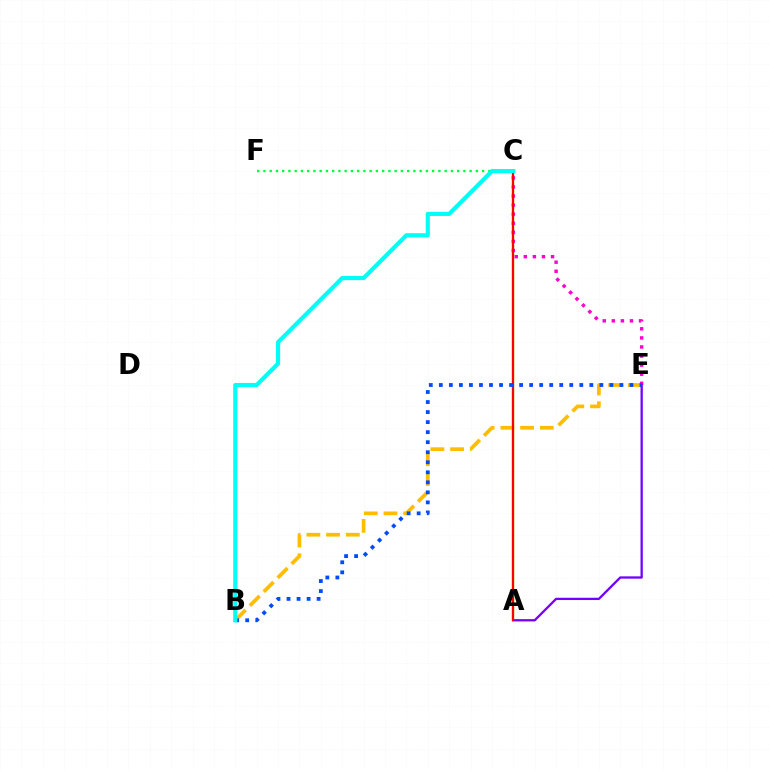{('A', 'C'): [{'color': '#84ff00', 'line_style': 'solid', 'thickness': 1.72}, {'color': '#ff0000', 'line_style': 'solid', 'thickness': 1.6}], ('C', 'F'): [{'color': '#00ff39', 'line_style': 'dotted', 'thickness': 1.7}], ('B', 'E'): [{'color': '#ffbd00', 'line_style': 'dashed', 'thickness': 2.68}, {'color': '#004bff', 'line_style': 'dotted', 'thickness': 2.73}], ('C', 'E'): [{'color': '#ff00cf', 'line_style': 'dotted', 'thickness': 2.47}], ('A', 'E'): [{'color': '#7200ff', 'line_style': 'solid', 'thickness': 1.64}], ('B', 'C'): [{'color': '#00fff6', 'line_style': 'solid', 'thickness': 2.97}]}